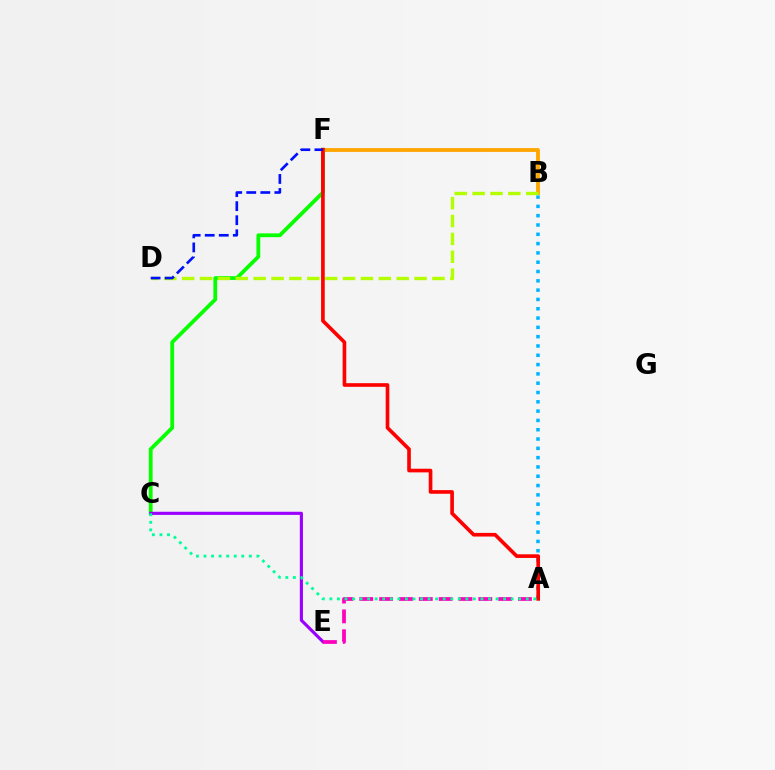{('C', 'F'): [{'color': '#08ff00', 'line_style': 'solid', 'thickness': 2.73}], ('B', 'F'): [{'color': '#ffa500', 'line_style': 'solid', 'thickness': 2.75}], ('C', 'E'): [{'color': '#9b00ff', 'line_style': 'solid', 'thickness': 2.26}], ('A', 'B'): [{'color': '#00b5ff', 'line_style': 'dotted', 'thickness': 2.53}], ('A', 'E'): [{'color': '#ff00bd', 'line_style': 'dashed', 'thickness': 2.69}], ('B', 'D'): [{'color': '#b3ff00', 'line_style': 'dashed', 'thickness': 2.43}], ('A', 'F'): [{'color': '#ff0000', 'line_style': 'solid', 'thickness': 2.63}], ('D', 'F'): [{'color': '#0010ff', 'line_style': 'dashed', 'thickness': 1.91}], ('A', 'C'): [{'color': '#00ff9d', 'line_style': 'dotted', 'thickness': 2.05}]}